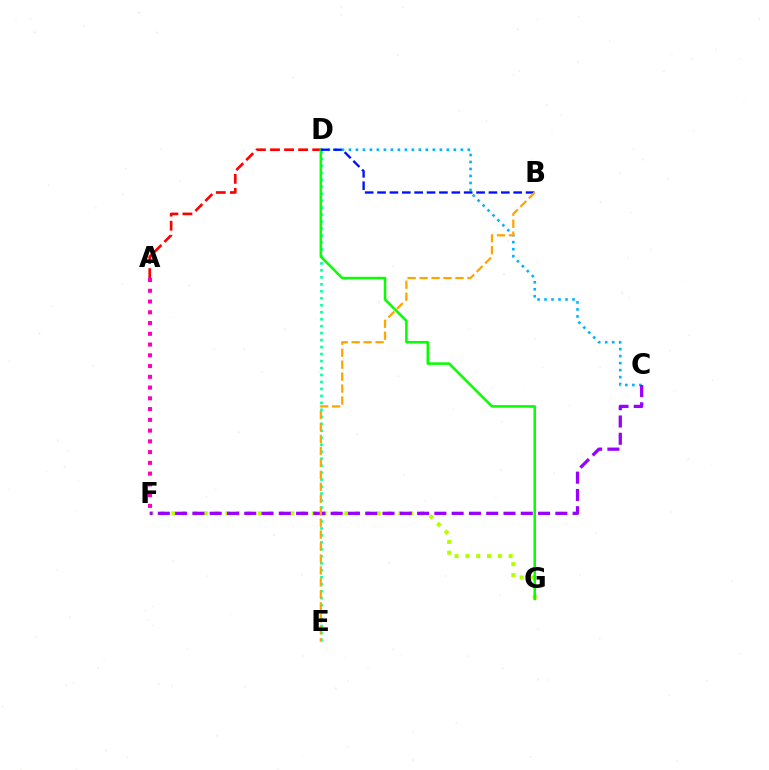{('A', 'D'): [{'color': '#ff0000', 'line_style': 'dashed', 'thickness': 1.91}], ('D', 'E'): [{'color': '#00ff9d', 'line_style': 'dotted', 'thickness': 1.89}], ('F', 'G'): [{'color': '#b3ff00', 'line_style': 'dotted', 'thickness': 2.94}], ('D', 'G'): [{'color': '#08ff00', 'line_style': 'solid', 'thickness': 1.82}], ('C', 'D'): [{'color': '#00b5ff', 'line_style': 'dotted', 'thickness': 1.9}], ('B', 'D'): [{'color': '#0010ff', 'line_style': 'dashed', 'thickness': 1.68}], ('C', 'F'): [{'color': '#9b00ff', 'line_style': 'dashed', 'thickness': 2.35}], ('B', 'E'): [{'color': '#ffa500', 'line_style': 'dashed', 'thickness': 1.62}], ('A', 'F'): [{'color': '#ff00bd', 'line_style': 'dotted', 'thickness': 2.92}]}